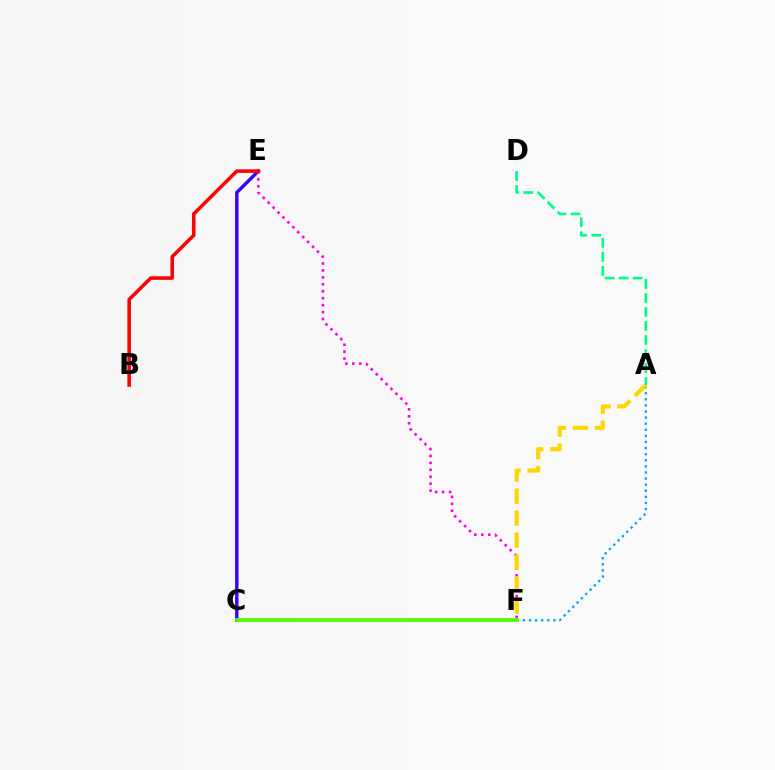{('C', 'E'): [{'color': '#3700ff', 'line_style': 'solid', 'thickness': 2.46}], ('A', 'F'): [{'color': '#009eff', 'line_style': 'dotted', 'thickness': 1.66}, {'color': '#ffd500', 'line_style': 'dashed', 'thickness': 2.99}], ('E', 'F'): [{'color': '#ff00ed', 'line_style': 'dotted', 'thickness': 1.89}], ('A', 'D'): [{'color': '#00ff86', 'line_style': 'dashed', 'thickness': 1.91}], ('B', 'E'): [{'color': '#ff0000', 'line_style': 'solid', 'thickness': 2.56}], ('C', 'F'): [{'color': '#4fff00', 'line_style': 'solid', 'thickness': 2.65}]}